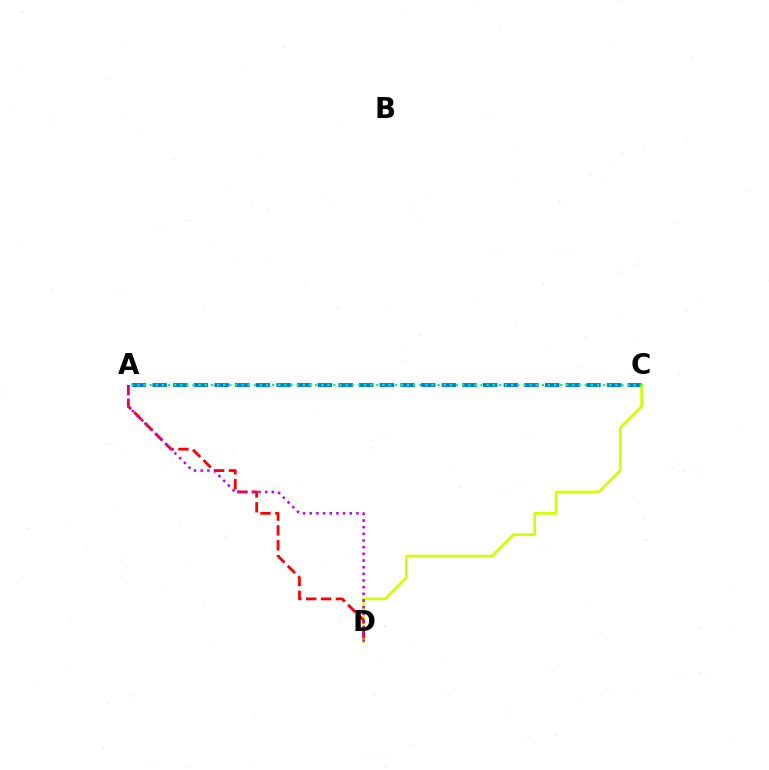{('A', 'C'): [{'color': '#0074ff', 'line_style': 'dashed', 'thickness': 2.81}, {'color': '#00ff5c', 'line_style': 'dotted', 'thickness': 1.66}], ('C', 'D'): [{'color': '#d1ff00', 'line_style': 'solid', 'thickness': 1.92}], ('A', 'D'): [{'color': '#ff0000', 'line_style': 'dashed', 'thickness': 2.02}, {'color': '#b900ff', 'line_style': 'dotted', 'thickness': 1.81}]}